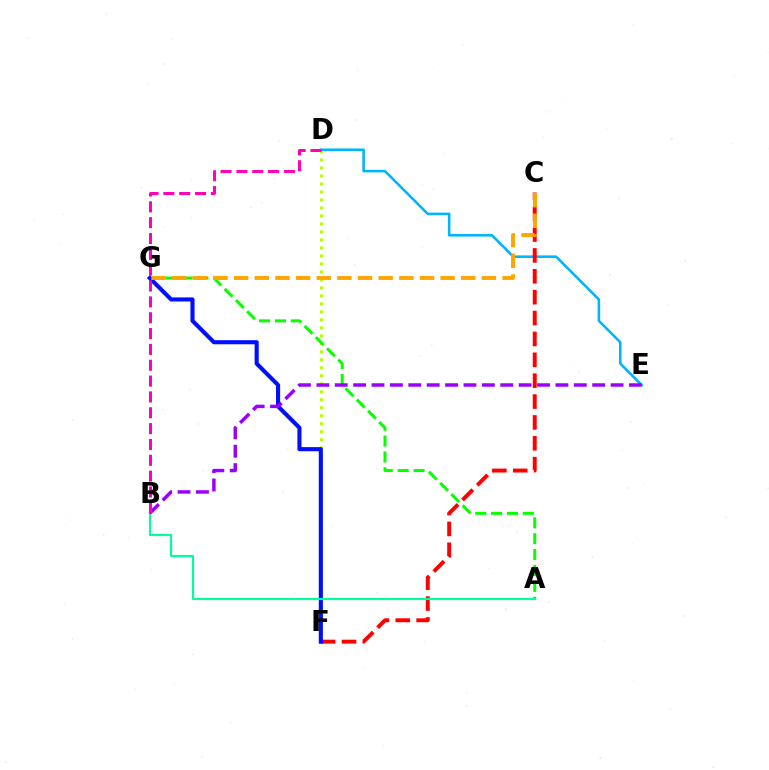{('D', 'F'): [{'color': '#b3ff00', 'line_style': 'dotted', 'thickness': 2.17}], ('D', 'E'): [{'color': '#00b5ff', 'line_style': 'solid', 'thickness': 1.85}], ('C', 'F'): [{'color': '#ff0000', 'line_style': 'dashed', 'thickness': 2.84}], ('A', 'G'): [{'color': '#08ff00', 'line_style': 'dashed', 'thickness': 2.16}], ('F', 'G'): [{'color': '#0010ff', 'line_style': 'solid', 'thickness': 2.96}], ('A', 'B'): [{'color': '#00ff9d', 'line_style': 'solid', 'thickness': 1.55}], ('B', 'E'): [{'color': '#9b00ff', 'line_style': 'dashed', 'thickness': 2.5}], ('C', 'G'): [{'color': '#ffa500', 'line_style': 'dashed', 'thickness': 2.8}], ('B', 'D'): [{'color': '#ff00bd', 'line_style': 'dashed', 'thickness': 2.15}]}